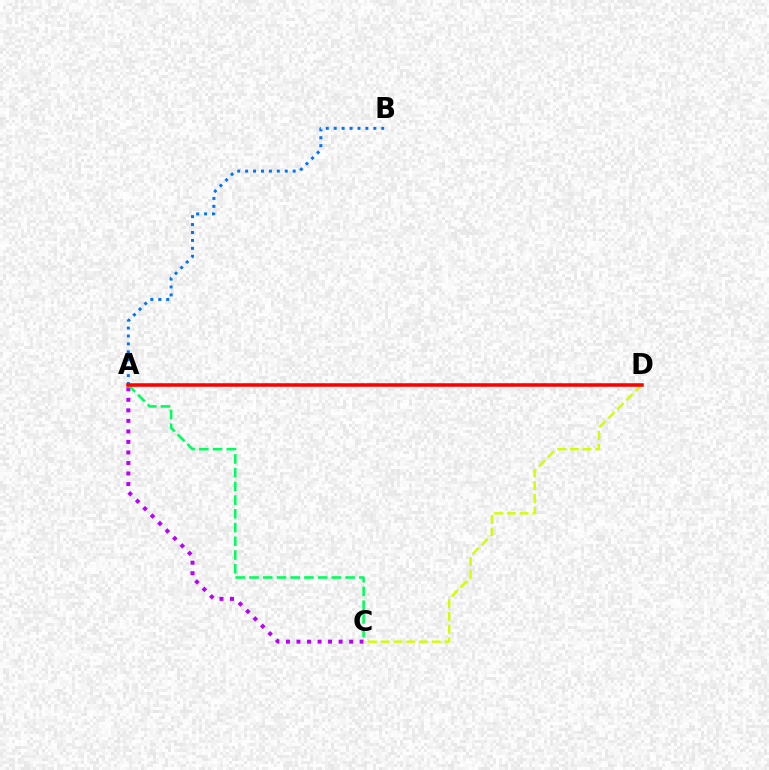{('A', 'B'): [{'color': '#0074ff', 'line_style': 'dotted', 'thickness': 2.15}], ('A', 'C'): [{'color': '#b900ff', 'line_style': 'dotted', 'thickness': 2.86}, {'color': '#00ff5c', 'line_style': 'dashed', 'thickness': 1.87}], ('C', 'D'): [{'color': '#d1ff00', 'line_style': 'dashed', 'thickness': 1.73}], ('A', 'D'): [{'color': '#ff0000', 'line_style': 'solid', 'thickness': 2.55}]}